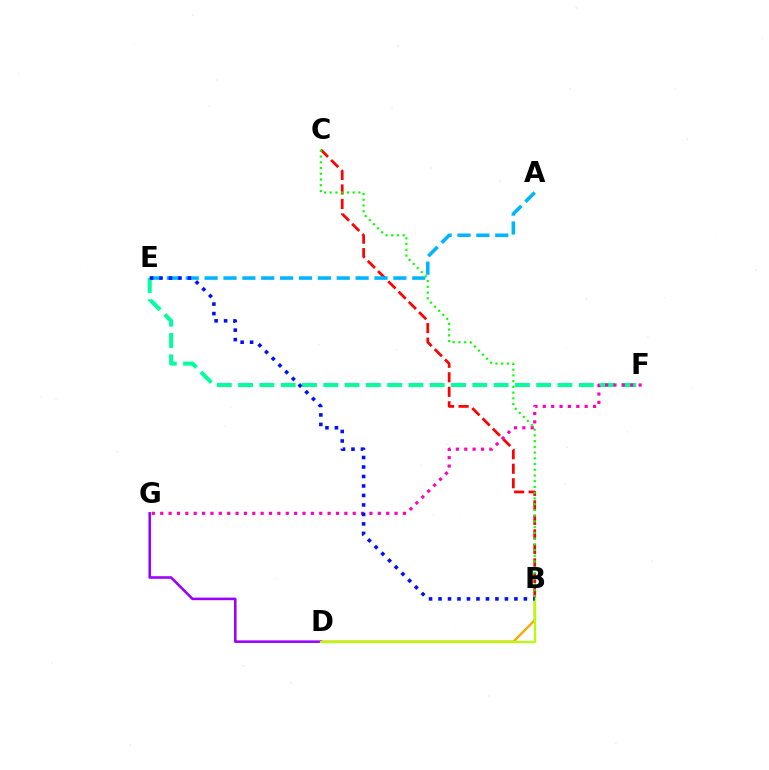{('B', 'C'): [{'color': '#ff0000', 'line_style': 'dashed', 'thickness': 1.97}, {'color': '#08ff00', 'line_style': 'dotted', 'thickness': 1.56}], ('B', 'D'): [{'color': '#ffa500', 'line_style': 'solid', 'thickness': 1.68}, {'color': '#b3ff00', 'line_style': 'solid', 'thickness': 1.61}], ('A', 'E'): [{'color': '#00b5ff', 'line_style': 'dashed', 'thickness': 2.56}], ('D', 'G'): [{'color': '#9b00ff', 'line_style': 'solid', 'thickness': 1.85}], ('E', 'F'): [{'color': '#00ff9d', 'line_style': 'dashed', 'thickness': 2.89}], ('F', 'G'): [{'color': '#ff00bd', 'line_style': 'dotted', 'thickness': 2.27}], ('B', 'E'): [{'color': '#0010ff', 'line_style': 'dotted', 'thickness': 2.58}]}